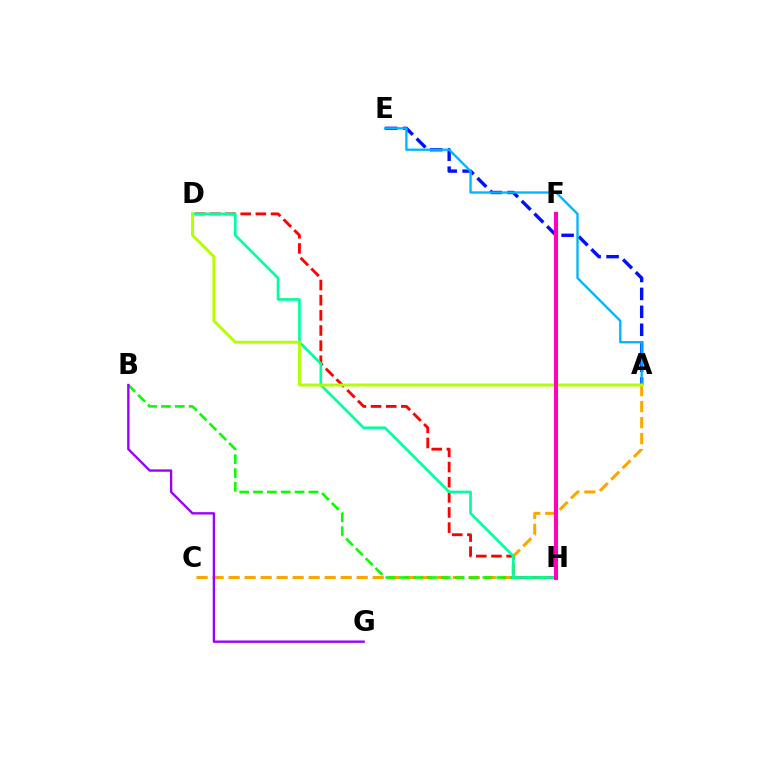{('D', 'H'): [{'color': '#ff0000', 'line_style': 'dashed', 'thickness': 2.06}, {'color': '#00ff9d', 'line_style': 'solid', 'thickness': 1.92}], ('A', 'E'): [{'color': '#0010ff', 'line_style': 'dashed', 'thickness': 2.44}, {'color': '#00b5ff', 'line_style': 'solid', 'thickness': 1.68}], ('A', 'C'): [{'color': '#ffa500', 'line_style': 'dashed', 'thickness': 2.17}], ('B', 'H'): [{'color': '#08ff00', 'line_style': 'dashed', 'thickness': 1.88}], ('A', 'D'): [{'color': '#b3ff00', 'line_style': 'solid', 'thickness': 2.09}], ('B', 'G'): [{'color': '#9b00ff', 'line_style': 'solid', 'thickness': 1.7}], ('F', 'H'): [{'color': '#ff00bd', 'line_style': 'solid', 'thickness': 2.94}]}